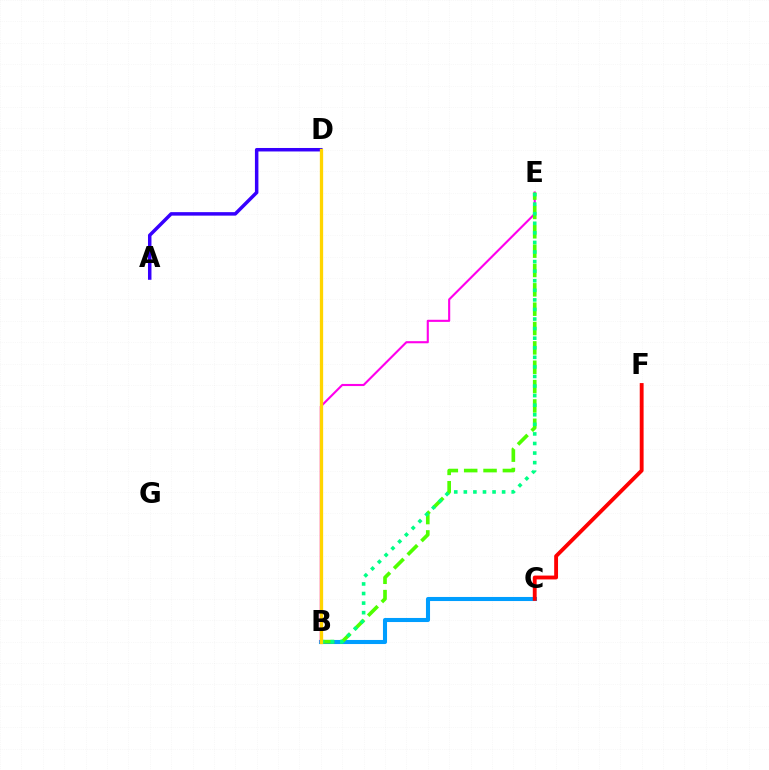{('B', 'C'): [{'color': '#009eff', 'line_style': 'solid', 'thickness': 2.94}], ('A', 'D'): [{'color': '#3700ff', 'line_style': 'solid', 'thickness': 2.51}], ('B', 'E'): [{'color': '#ff00ed', 'line_style': 'solid', 'thickness': 1.52}, {'color': '#4fff00', 'line_style': 'dashed', 'thickness': 2.63}, {'color': '#00ff86', 'line_style': 'dotted', 'thickness': 2.6}], ('C', 'F'): [{'color': '#ff0000', 'line_style': 'solid', 'thickness': 2.77}], ('B', 'D'): [{'color': '#ffd500', 'line_style': 'solid', 'thickness': 2.37}]}